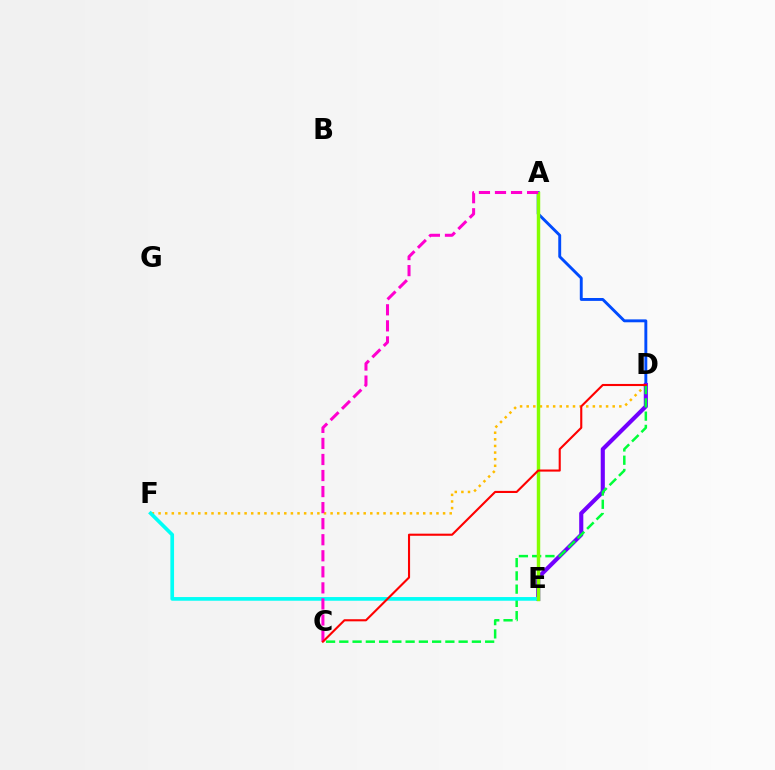{('D', 'F'): [{'color': '#ffbd00', 'line_style': 'dotted', 'thickness': 1.8}], ('A', 'D'): [{'color': '#004bff', 'line_style': 'solid', 'thickness': 2.09}], ('D', 'E'): [{'color': '#7200ff', 'line_style': 'solid', 'thickness': 2.97}], ('C', 'D'): [{'color': '#00ff39', 'line_style': 'dashed', 'thickness': 1.8}, {'color': '#ff0000', 'line_style': 'solid', 'thickness': 1.52}], ('E', 'F'): [{'color': '#00fff6', 'line_style': 'solid', 'thickness': 2.64}], ('A', 'E'): [{'color': '#84ff00', 'line_style': 'solid', 'thickness': 2.48}], ('A', 'C'): [{'color': '#ff00cf', 'line_style': 'dashed', 'thickness': 2.18}]}